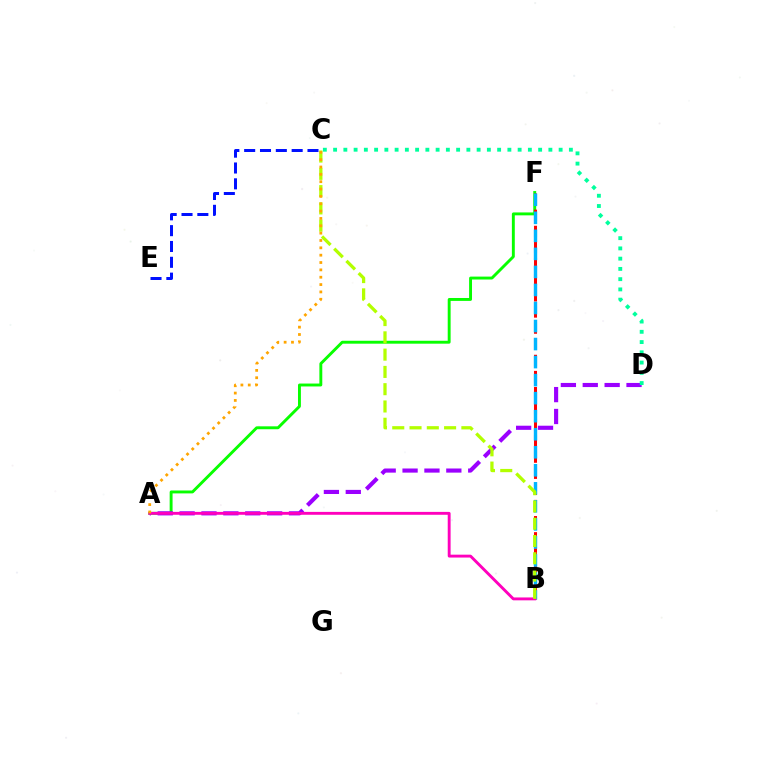{('A', 'F'): [{'color': '#08ff00', 'line_style': 'solid', 'thickness': 2.09}], ('B', 'F'): [{'color': '#ff0000', 'line_style': 'dashed', 'thickness': 2.19}, {'color': '#00b5ff', 'line_style': 'dashed', 'thickness': 2.45}], ('C', 'E'): [{'color': '#0010ff', 'line_style': 'dashed', 'thickness': 2.15}], ('A', 'D'): [{'color': '#9b00ff', 'line_style': 'dashed', 'thickness': 2.97}], ('A', 'B'): [{'color': '#ff00bd', 'line_style': 'solid', 'thickness': 2.07}], ('B', 'C'): [{'color': '#b3ff00', 'line_style': 'dashed', 'thickness': 2.35}], ('A', 'C'): [{'color': '#ffa500', 'line_style': 'dotted', 'thickness': 2.0}], ('C', 'D'): [{'color': '#00ff9d', 'line_style': 'dotted', 'thickness': 2.79}]}